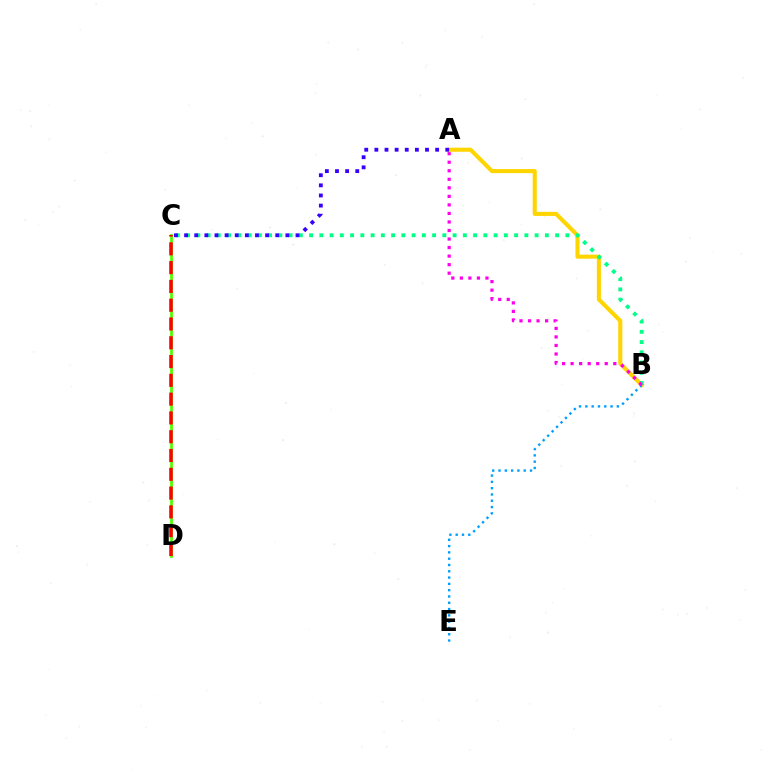{('C', 'D'): [{'color': '#4fff00', 'line_style': 'solid', 'thickness': 1.98}, {'color': '#ff0000', 'line_style': 'dashed', 'thickness': 2.55}], ('A', 'B'): [{'color': '#ffd500', 'line_style': 'solid', 'thickness': 2.94}, {'color': '#ff00ed', 'line_style': 'dotted', 'thickness': 2.32}], ('B', 'C'): [{'color': '#00ff86', 'line_style': 'dotted', 'thickness': 2.79}], ('B', 'E'): [{'color': '#009eff', 'line_style': 'dotted', 'thickness': 1.71}], ('A', 'C'): [{'color': '#3700ff', 'line_style': 'dotted', 'thickness': 2.75}]}